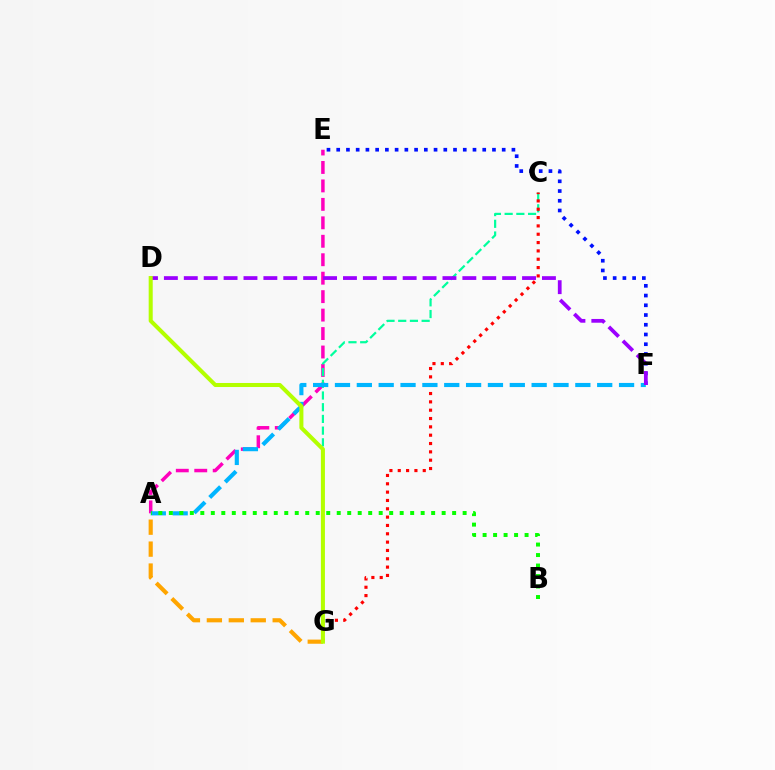{('A', 'E'): [{'color': '#ff00bd', 'line_style': 'dashed', 'thickness': 2.51}], ('E', 'F'): [{'color': '#0010ff', 'line_style': 'dotted', 'thickness': 2.64}], ('C', 'G'): [{'color': '#00ff9d', 'line_style': 'dashed', 'thickness': 1.59}, {'color': '#ff0000', 'line_style': 'dotted', 'thickness': 2.26}], ('A', 'G'): [{'color': '#ffa500', 'line_style': 'dashed', 'thickness': 2.98}], ('A', 'F'): [{'color': '#00b5ff', 'line_style': 'dashed', 'thickness': 2.97}], ('D', 'F'): [{'color': '#9b00ff', 'line_style': 'dashed', 'thickness': 2.7}], ('A', 'B'): [{'color': '#08ff00', 'line_style': 'dotted', 'thickness': 2.85}], ('D', 'G'): [{'color': '#b3ff00', 'line_style': 'solid', 'thickness': 2.9}]}